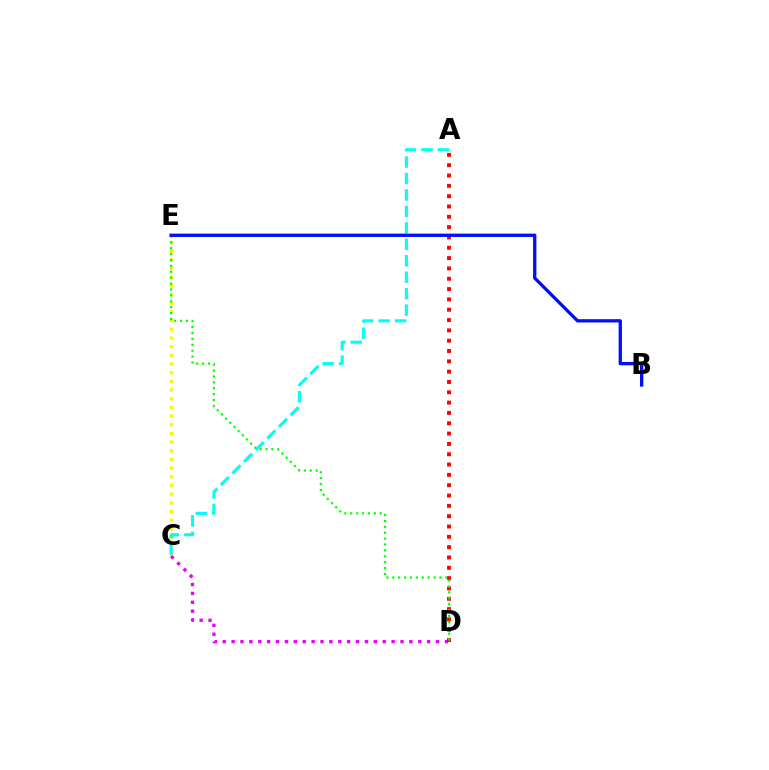{('C', 'E'): [{'color': '#fcf500', 'line_style': 'dotted', 'thickness': 2.36}], ('C', 'D'): [{'color': '#ee00ff', 'line_style': 'dotted', 'thickness': 2.42}], ('A', 'D'): [{'color': '#ff0000', 'line_style': 'dotted', 'thickness': 2.8}], ('D', 'E'): [{'color': '#08ff00', 'line_style': 'dotted', 'thickness': 1.6}], ('A', 'C'): [{'color': '#00fff6', 'line_style': 'dashed', 'thickness': 2.24}], ('B', 'E'): [{'color': '#0010ff', 'line_style': 'solid', 'thickness': 2.39}]}